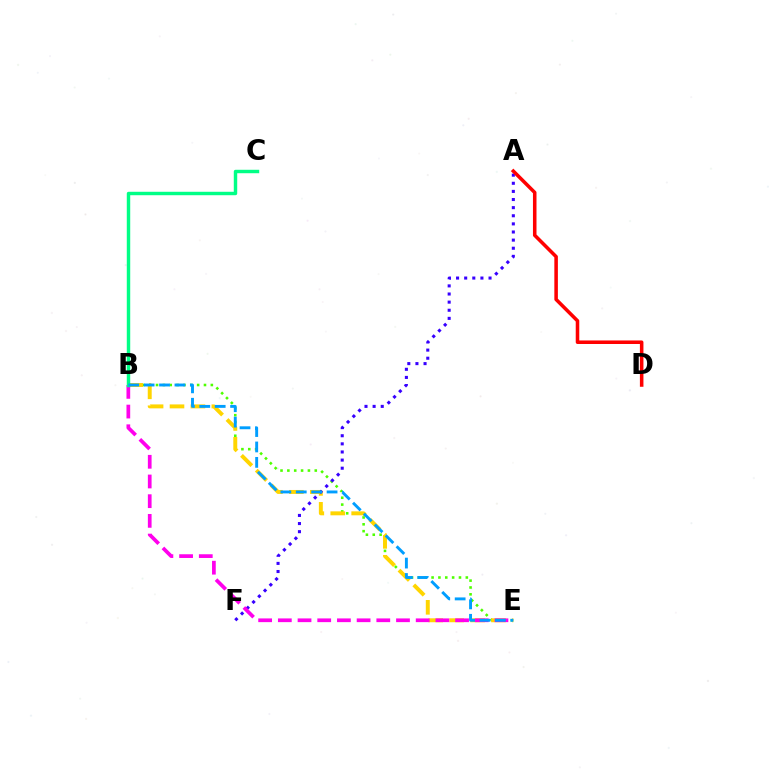{('B', 'E'): [{'color': '#4fff00', 'line_style': 'dotted', 'thickness': 1.86}, {'color': '#ffd500', 'line_style': 'dashed', 'thickness': 2.84}, {'color': '#ff00ed', 'line_style': 'dashed', 'thickness': 2.68}, {'color': '#009eff', 'line_style': 'dashed', 'thickness': 2.09}], ('A', 'F'): [{'color': '#3700ff', 'line_style': 'dotted', 'thickness': 2.21}], ('A', 'D'): [{'color': '#ff0000', 'line_style': 'solid', 'thickness': 2.55}], ('B', 'C'): [{'color': '#00ff86', 'line_style': 'solid', 'thickness': 2.47}]}